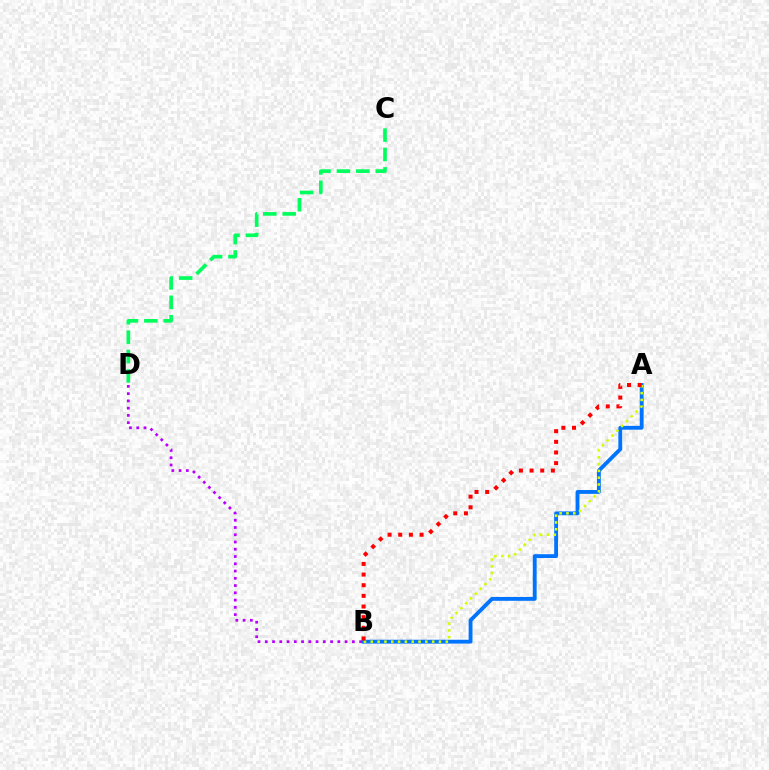{('B', 'D'): [{'color': '#b900ff', 'line_style': 'dotted', 'thickness': 1.97}], ('A', 'B'): [{'color': '#0074ff', 'line_style': 'solid', 'thickness': 2.77}, {'color': '#d1ff00', 'line_style': 'dotted', 'thickness': 1.85}, {'color': '#ff0000', 'line_style': 'dotted', 'thickness': 2.89}], ('C', 'D'): [{'color': '#00ff5c', 'line_style': 'dashed', 'thickness': 2.64}]}